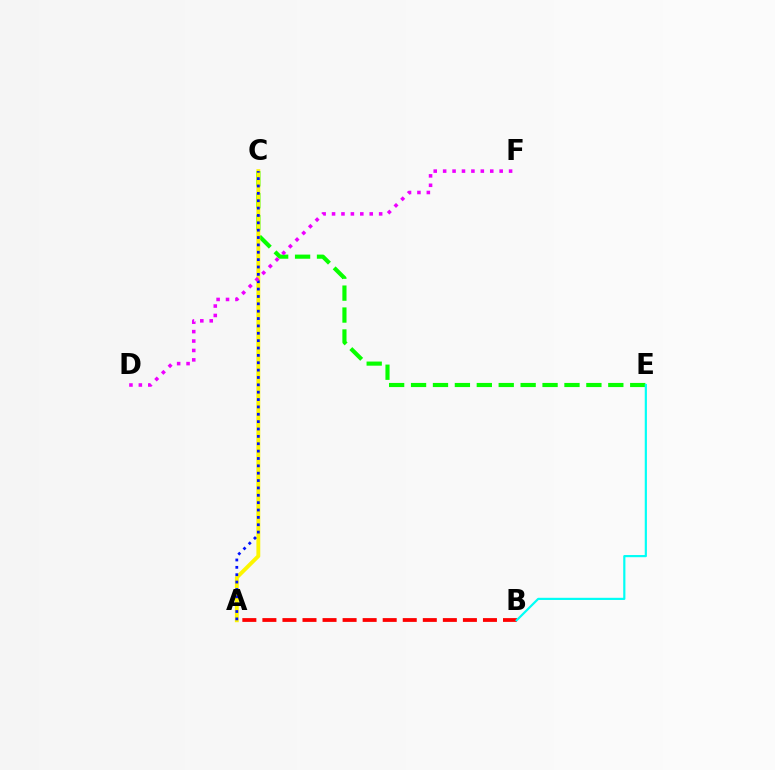{('C', 'E'): [{'color': '#08ff00', 'line_style': 'dashed', 'thickness': 2.98}], ('A', 'B'): [{'color': '#ff0000', 'line_style': 'dashed', 'thickness': 2.72}], ('A', 'C'): [{'color': '#fcf500', 'line_style': 'solid', 'thickness': 2.79}, {'color': '#0010ff', 'line_style': 'dotted', 'thickness': 2.0}], ('B', 'E'): [{'color': '#00fff6', 'line_style': 'solid', 'thickness': 1.57}], ('D', 'F'): [{'color': '#ee00ff', 'line_style': 'dotted', 'thickness': 2.56}]}